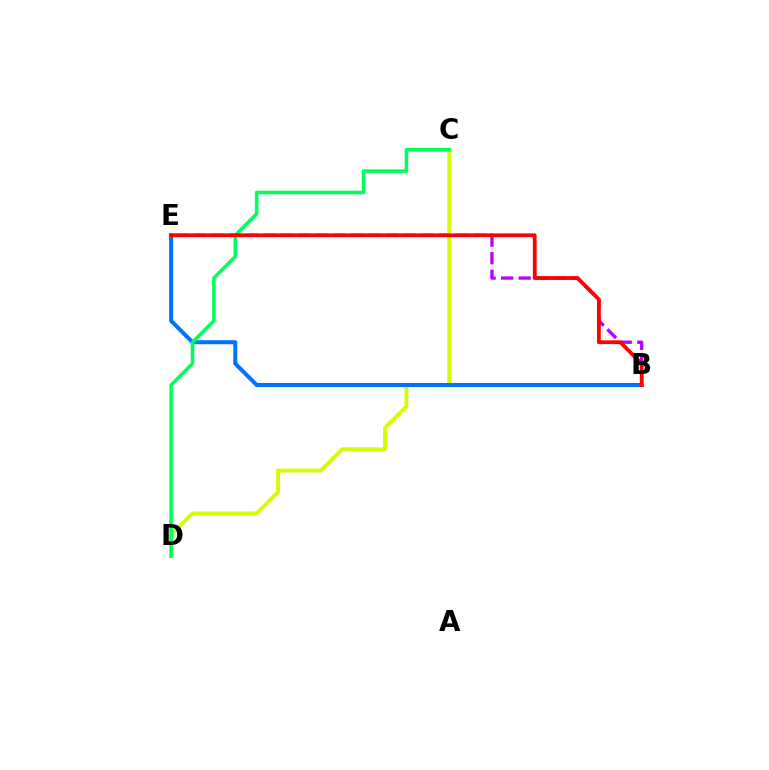{('B', 'E'): [{'color': '#b900ff', 'line_style': 'dashed', 'thickness': 2.38}, {'color': '#0074ff', 'line_style': 'solid', 'thickness': 2.91}, {'color': '#ff0000', 'line_style': 'solid', 'thickness': 2.72}], ('C', 'D'): [{'color': '#d1ff00', 'line_style': 'solid', 'thickness': 2.77}, {'color': '#00ff5c', 'line_style': 'solid', 'thickness': 2.57}]}